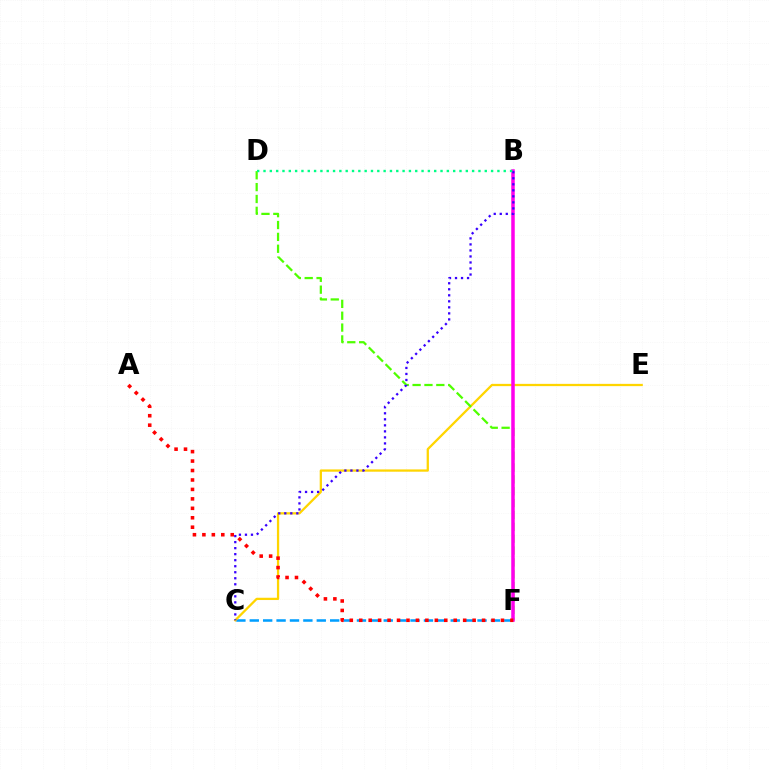{('C', 'F'): [{'color': '#009eff', 'line_style': 'dashed', 'thickness': 1.82}], ('C', 'E'): [{'color': '#ffd500', 'line_style': 'solid', 'thickness': 1.64}], ('D', 'F'): [{'color': '#4fff00', 'line_style': 'dashed', 'thickness': 1.61}], ('B', 'F'): [{'color': '#ff00ed', 'line_style': 'solid', 'thickness': 2.52}], ('B', 'C'): [{'color': '#3700ff', 'line_style': 'dotted', 'thickness': 1.64}], ('A', 'F'): [{'color': '#ff0000', 'line_style': 'dotted', 'thickness': 2.57}], ('B', 'D'): [{'color': '#00ff86', 'line_style': 'dotted', 'thickness': 1.72}]}